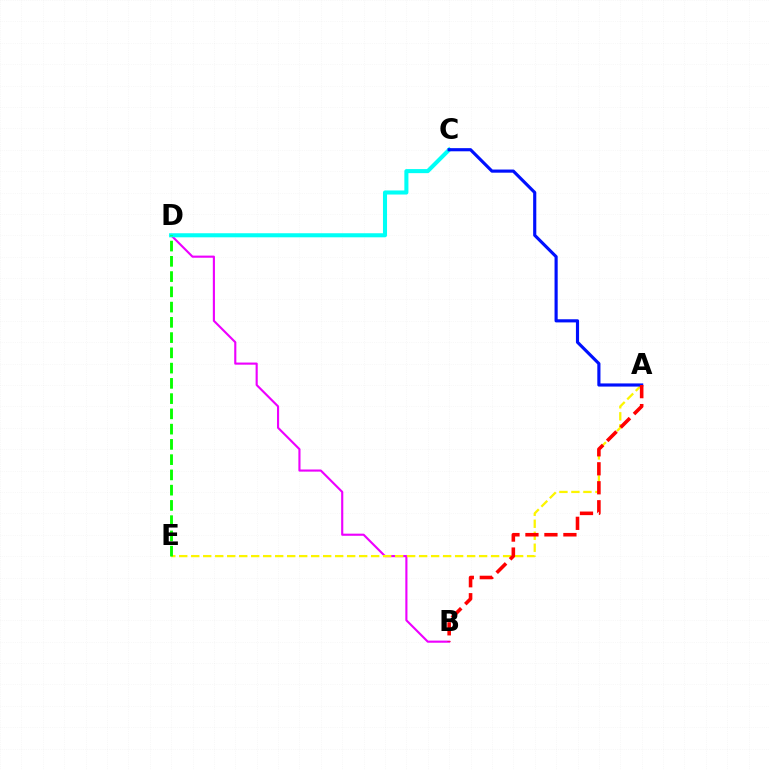{('B', 'D'): [{'color': '#ee00ff', 'line_style': 'solid', 'thickness': 1.53}], ('A', 'E'): [{'color': '#fcf500', 'line_style': 'dashed', 'thickness': 1.63}], ('C', 'D'): [{'color': '#00fff6', 'line_style': 'solid', 'thickness': 2.93}], ('A', 'C'): [{'color': '#0010ff', 'line_style': 'solid', 'thickness': 2.27}], ('D', 'E'): [{'color': '#08ff00', 'line_style': 'dashed', 'thickness': 2.07}], ('A', 'B'): [{'color': '#ff0000', 'line_style': 'dashed', 'thickness': 2.58}]}